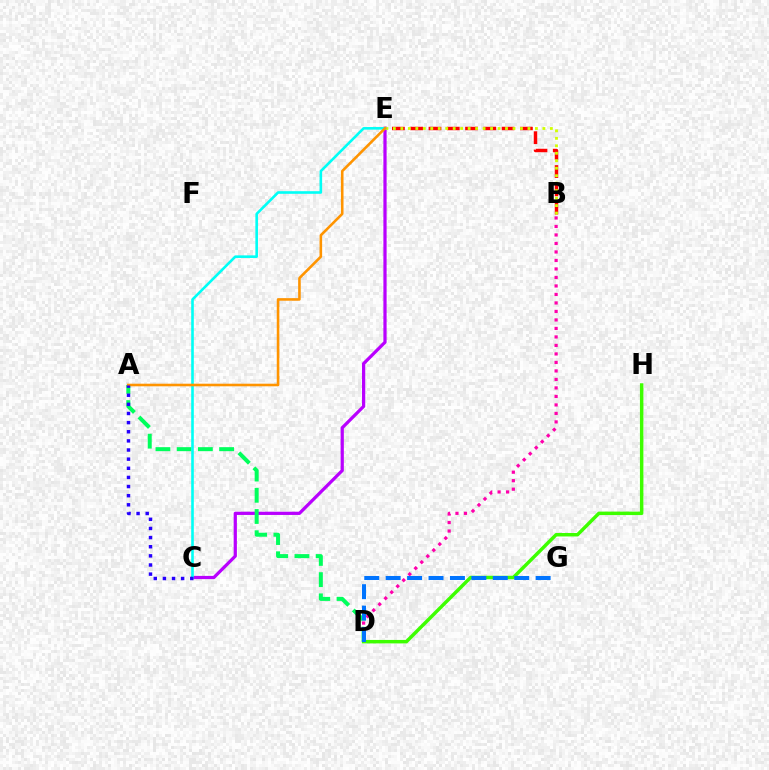{('B', 'E'): [{'color': '#ff0000', 'line_style': 'dashed', 'thickness': 2.48}, {'color': '#d1ff00', 'line_style': 'dotted', 'thickness': 2.03}], ('B', 'D'): [{'color': '#ff00ac', 'line_style': 'dotted', 'thickness': 2.31}], ('C', 'E'): [{'color': '#b900ff', 'line_style': 'solid', 'thickness': 2.33}, {'color': '#00fff6', 'line_style': 'solid', 'thickness': 1.88}], ('A', 'D'): [{'color': '#00ff5c', 'line_style': 'dashed', 'thickness': 2.88}], ('D', 'H'): [{'color': '#3dff00', 'line_style': 'solid', 'thickness': 2.5}], ('D', 'G'): [{'color': '#0074ff', 'line_style': 'dashed', 'thickness': 2.91}], ('A', 'E'): [{'color': '#ff9400', 'line_style': 'solid', 'thickness': 1.87}], ('A', 'C'): [{'color': '#2500ff', 'line_style': 'dotted', 'thickness': 2.48}]}